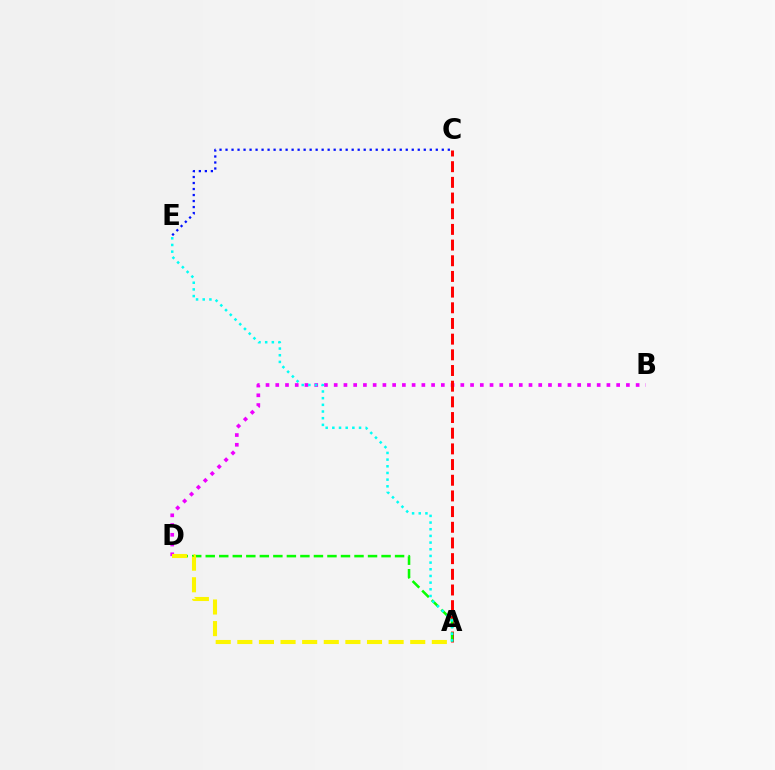{('B', 'D'): [{'color': '#ee00ff', 'line_style': 'dotted', 'thickness': 2.65}], ('A', 'C'): [{'color': '#ff0000', 'line_style': 'dashed', 'thickness': 2.13}], ('A', 'D'): [{'color': '#08ff00', 'line_style': 'dashed', 'thickness': 1.84}, {'color': '#fcf500', 'line_style': 'dashed', 'thickness': 2.94}], ('C', 'E'): [{'color': '#0010ff', 'line_style': 'dotted', 'thickness': 1.63}], ('A', 'E'): [{'color': '#00fff6', 'line_style': 'dotted', 'thickness': 1.81}]}